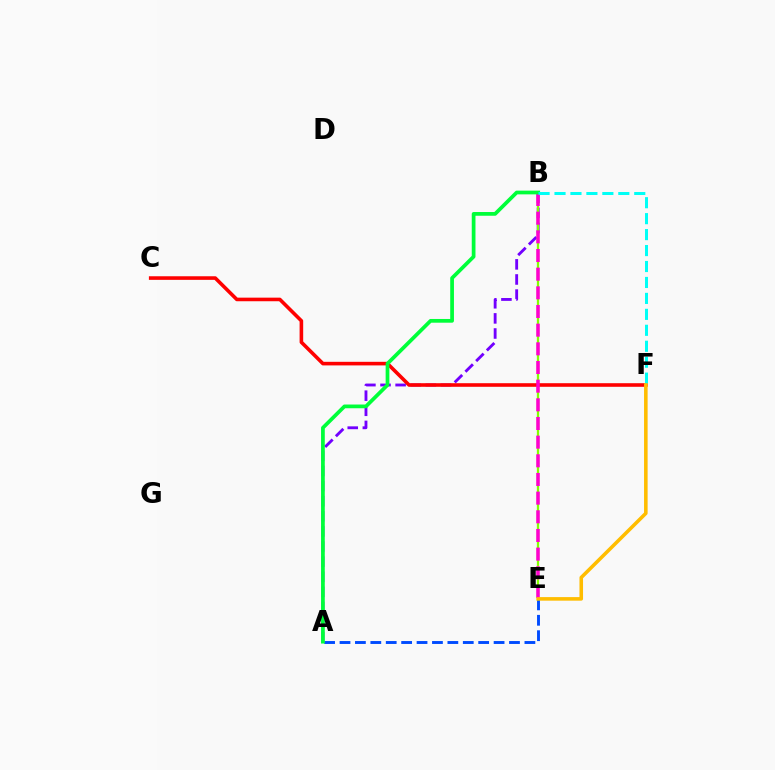{('A', 'E'): [{'color': '#004bff', 'line_style': 'dashed', 'thickness': 2.09}], ('A', 'B'): [{'color': '#7200ff', 'line_style': 'dashed', 'thickness': 2.05}, {'color': '#00ff39', 'line_style': 'solid', 'thickness': 2.68}], ('B', 'E'): [{'color': '#84ff00', 'line_style': 'solid', 'thickness': 1.64}, {'color': '#ff00cf', 'line_style': 'dashed', 'thickness': 2.54}], ('C', 'F'): [{'color': '#ff0000', 'line_style': 'solid', 'thickness': 2.59}], ('B', 'F'): [{'color': '#00fff6', 'line_style': 'dashed', 'thickness': 2.17}], ('E', 'F'): [{'color': '#ffbd00', 'line_style': 'solid', 'thickness': 2.57}]}